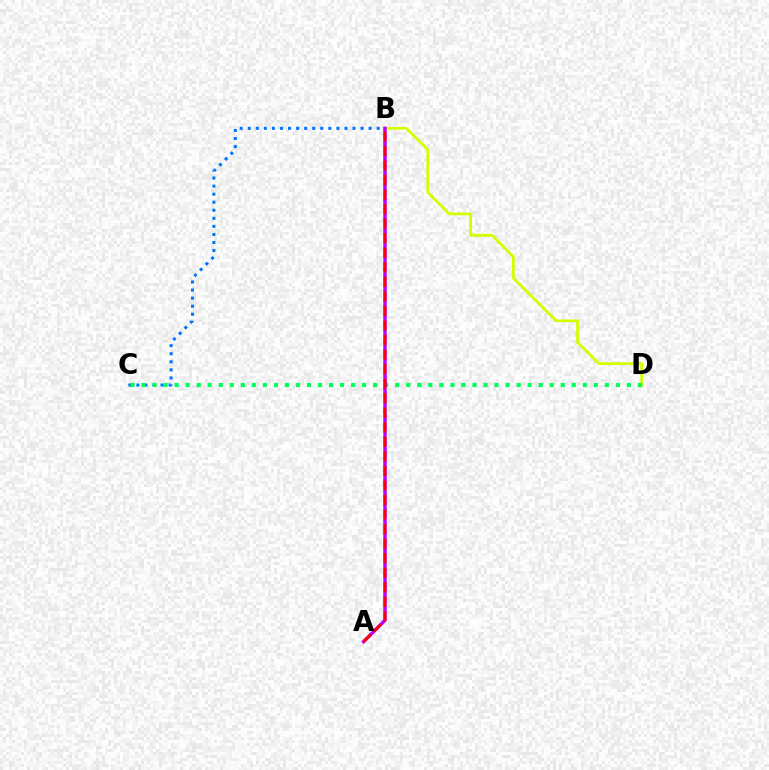{('B', 'D'): [{'color': '#d1ff00', 'line_style': 'solid', 'thickness': 1.99}], ('B', 'C'): [{'color': '#0074ff', 'line_style': 'dotted', 'thickness': 2.19}], ('C', 'D'): [{'color': '#00ff5c', 'line_style': 'dotted', 'thickness': 3.0}], ('A', 'B'): [{'color': '#b900ff', 'line_style': 'solid', 'thickness': 2.47}, {'color': '#ff0000', 'line_style': 'dashed', 'thickness': 1.98}]}